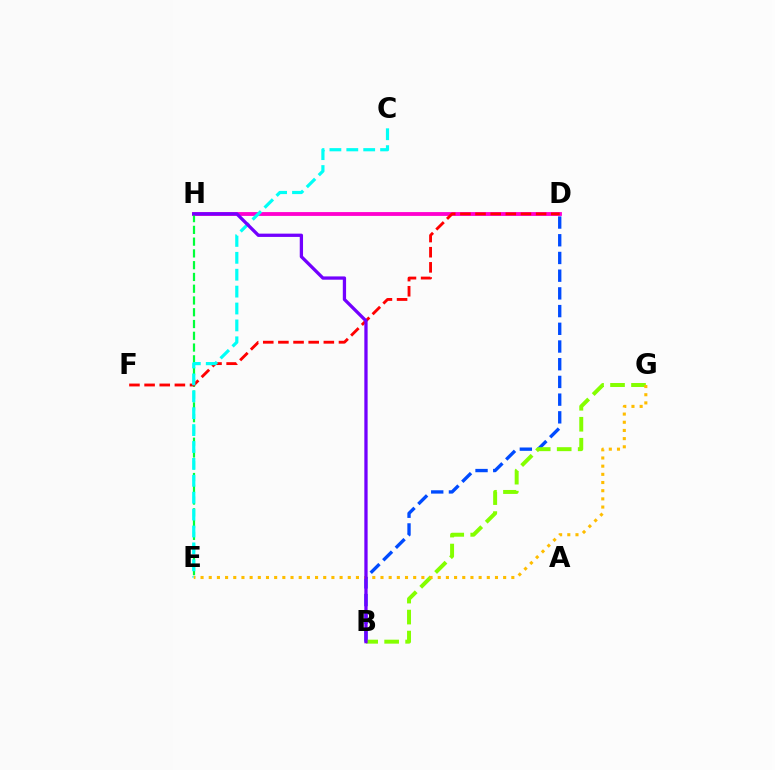{('D', 'H'): [{'color': '#ff00cf', 'line_style': 'solid', 'thickness': 2.75}], ('B', 'D'): [{'color': '#004bff', 'line_style': 'dashed', 'thickness': 2.41}], ('E', 'H'): [{'color': '#00ff39', 'line_style': 'dashed', 'thickness': 1.6}], ('D', 'F'): [{'color': '#ff0000', 'line_style': 'dashed', 'thickness': 2.06}], ('C', 'E'): [{'color': '#00fff6', 'line_style': 'dashed', 'thickness': 2.3}], ('B', 'G'): [{'color': '#84ff00', 'line_style': 'dashed', 'thickness': 2.85}], ('E', 'G'): [{'color': '#ffbd00', 'line_style': 'dotted', 'thickness': 2.22}], ('B', 'H'): [{'color': '#7200ff', 'line_style': 'solid', 'thickness': 2.36}]}